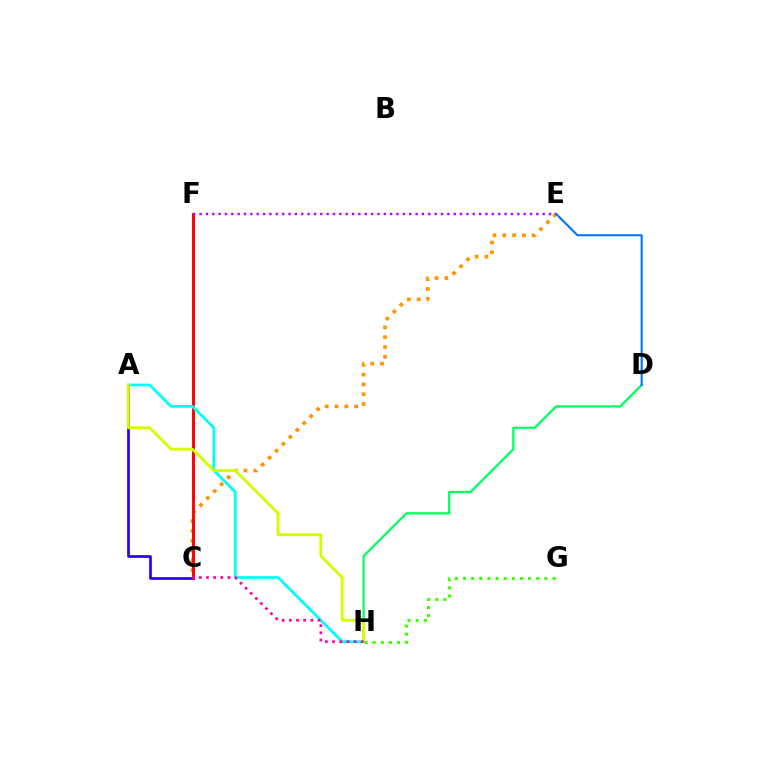{('C', 'E'): [{'color': '#ff9400', 'line_style': 'dotted', 'thickness': 2.66}], ('D', 'H'): [{'color': '#00ff5c', 'line_style': 'solid', 'thickness': 1.62}], ('A', 'C'): [{'color': '#2500ff', 'line_style': 'solid', 'thickness': 1.95}], ('C', 'F'): [{'color': '#ff0000', 'line_style': 'solid', 'thickness': 2.1}], ('A', 'H'): [{'color': '#00fff6', 'line_style': 'solid', 'thickness': 1.99}, {'color': '#d1ff00', 'line_style': 'solid', 'thickness': 2.06}], ('D', 'E'): [{'color': '#0074ff', 'line_style': 'solid', 'thickness': 1.52}], ('E', 'F'): [{'color': '#b900ff', 'line_style': 'dotted', 'thickness': 1.73}], ('C', 'H'): [{'color': '#ff00ac', 'line_style': 'dotted', 'thickness': 1.95}], ('G', 'H'): [{'color': '#3dff00', 'line_style': 'dotted', 'thickness': 2.21}]}